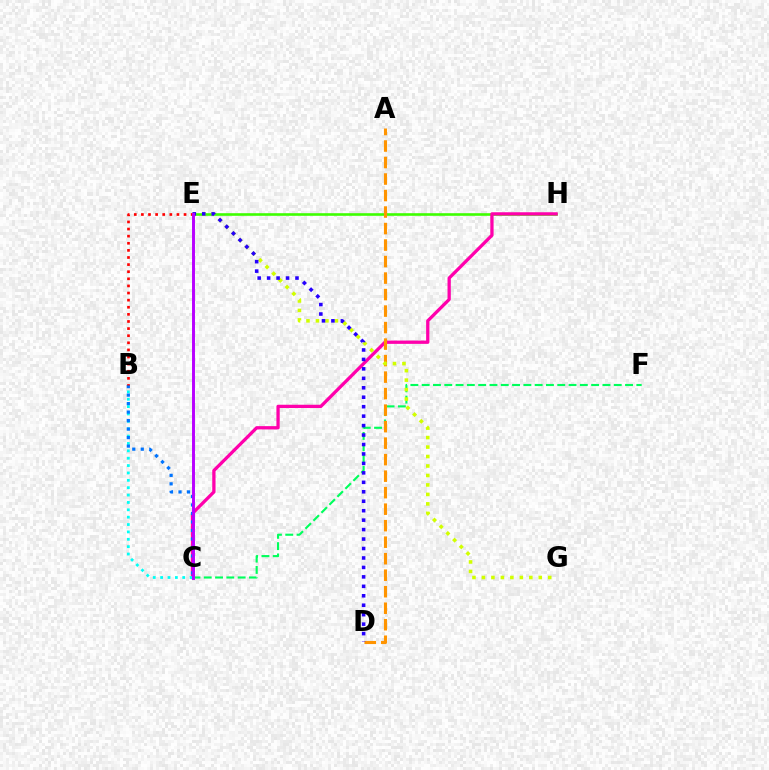{('E', 'H'): [{'color': '#3dff00', 'line_style': 'solid', 'thickness': 1.88}], ('C', 'H'): [{'color': '#ff00ac', 'line_style': 'solid', 'thickness': 2.36}], ('C', 'F'): [{'color': '#00ff5c', 'line_style': 'dashed', 'thickness': 1.53}], ('A', 'D'): [{'color': '#ff9400', 'line_style': 'dashed', 'thickness': 2.24}], ('B', 'C'): [{'color': '#00fff6', 'line_style': 'dotted', 'thickness': 2.0}, {'color': '#0074ff', 'line_style': 'dotted', 'thickness': 2.31}], ('E', 'G'): [{'color': '#d1ff00', 'line_style': 'dotted', 'thickness': 2.57}], ('D', 'E'): [{'color': '#2500ff', 'line_style': 'dotted', 'thickness': 2.57}], ('B', 'E'): [{'color': '#ff0000', 'line_style': 'dotted', 'thickness': 1.93}], ('C', 'E'): [{'color': '#b900ff', 'line_style': 'solid', 'thickness': 2.12}]}